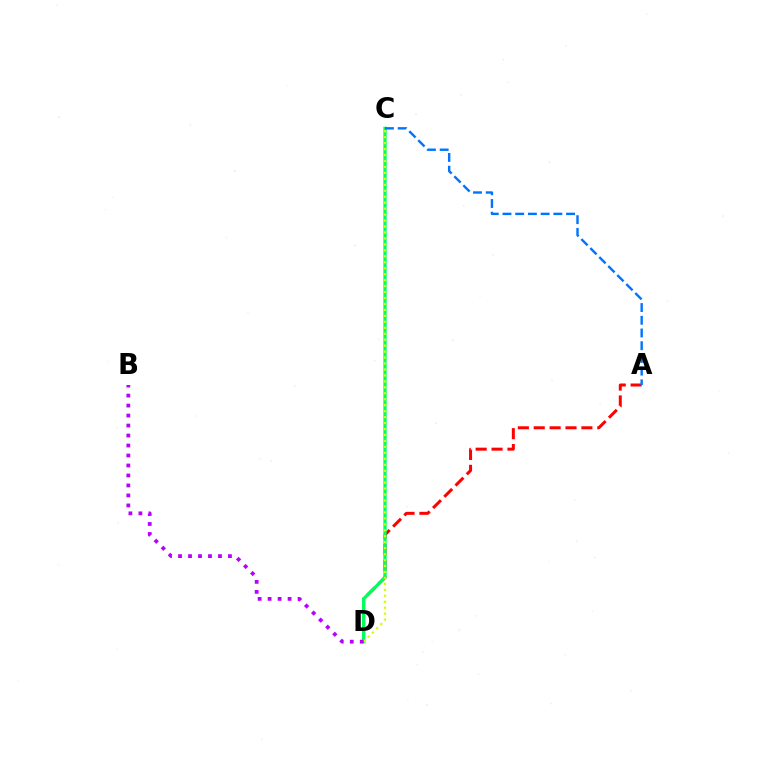{('A', 'D'): [{'color': '#ff0000', 'line_style': 'dashed', 'thickness': 2.16}], ('C', 'D'): [{'color': '#00ff5c', 'line_style': 'solid', 'thickness': 2.36}, {'color': '#d1ff00', 'line_style': 'dotted', 'thickness': 1.62}], ('A', 'C'): [{'color': '#0074ff', 'line_style': 'dashed', 'thickness': 1.73}], ('B', 'D'): [{'color': '#b900ff', 'line_style': 'dotted', 'thickness': 2.71}]}